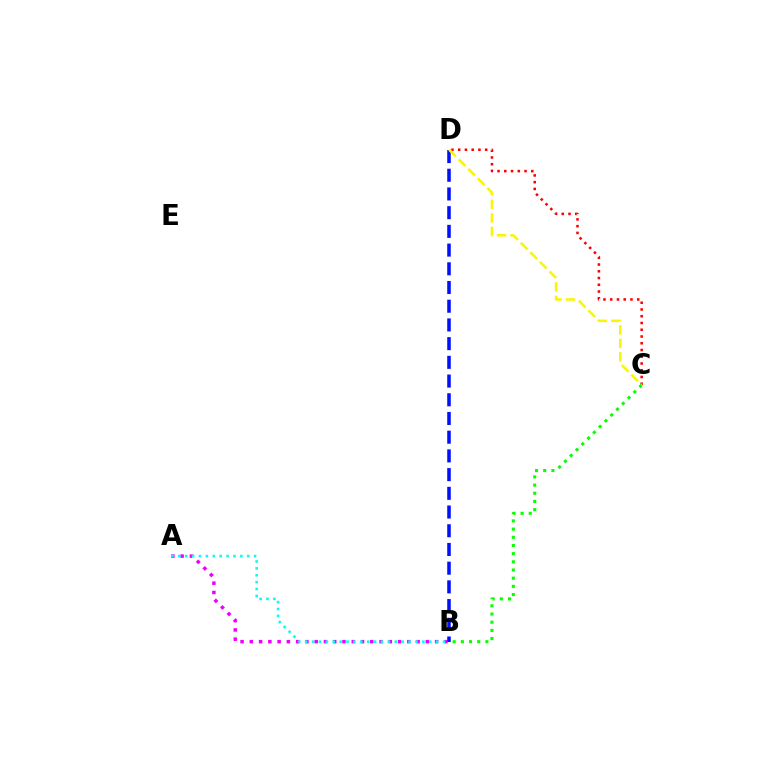{('A', 'B'): [{'color': '#ee00ff', 'line_style': 'dotted', 'thickness': 2.52}, {'color': '#00fff6', 'line_style': 'dotted', 'thickness': 1.87}], ('C', 'D'): [{'color': '#ff0000', 'line_style': 'dotted', 'thickness': 1.83}, {'color': '#fcf500', 'line_style': 'dashed', 'thickness': 1.84}], ('B', 'D'): [{'color': '#0010ff', 'line_style': 'dashed', 'thickness': 2.54}], ('B', 'C'): [{'color': '#08ff00', 'line_style': 'dotted', 'thickness': 2.22}]}